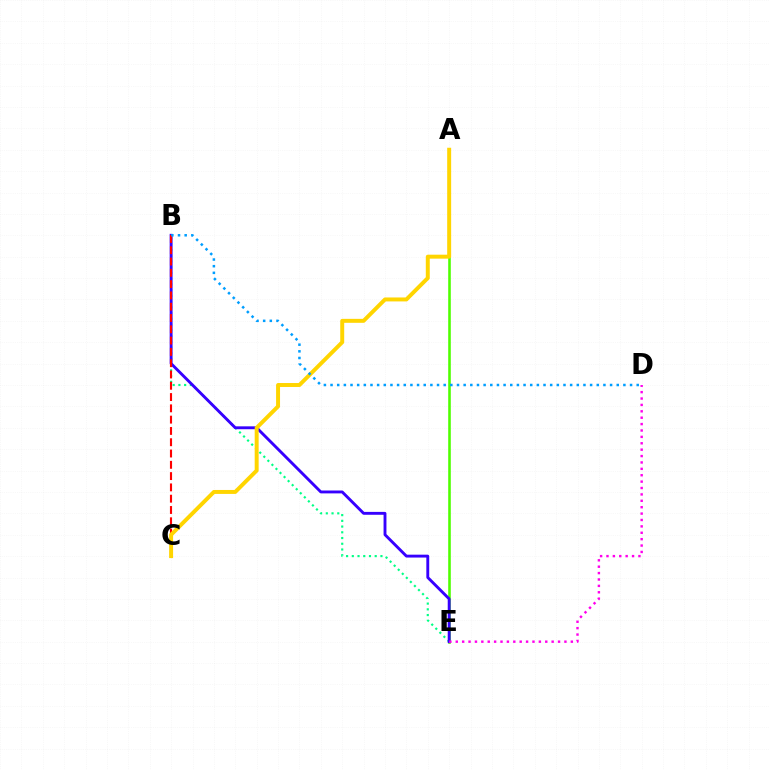{('A', 'E'): [{'color': '#4fff00', 'line_style': 'solid', 'thickness': 1.87}], ('B', 'E'): [{'color': '#00ff86', 'line_style': 'dotted', 'thickness': 1.56}, {'color': '#3700ff', 'line_style': 'solid', 'thickness': 2.08}], ('B', 'C'): [{'color': '#ff0000', 'line_style': 'dashed', 'thickness': 1.53}], ('A', 'C'): [{'color': '#ffd500', 'line_style': 'solid', 'thickness': 2.85}], ('B', 'D'): [{'color': '#009eff', 'line_style': 'dotted', 'thickness': 1.81}], ('D', 'E'): [{'color': '#ff00ed', 'line_style': 'dotted', 'thickness': 1.74}]}